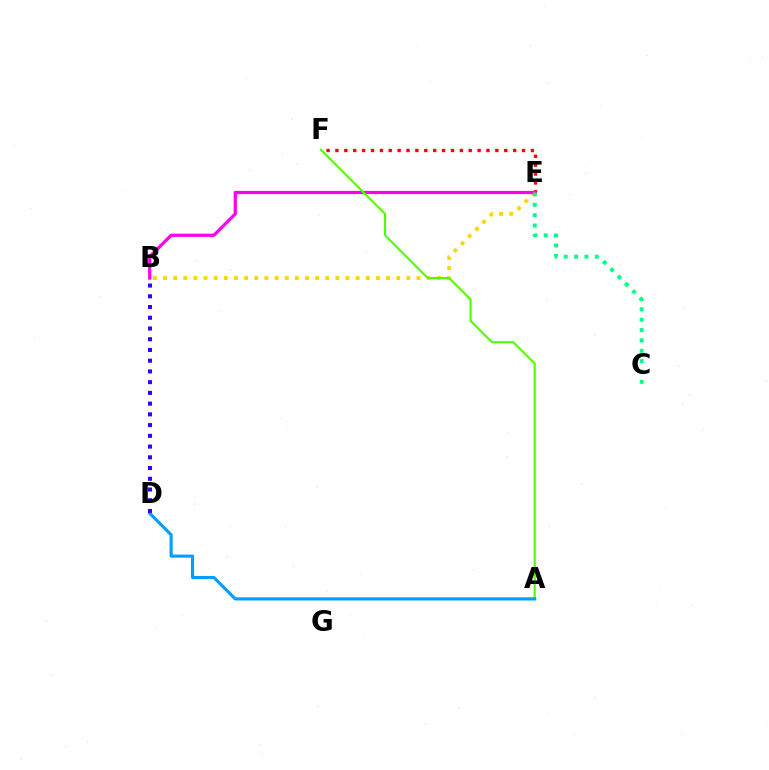{('B', 'E'): [{'color': '#ffd500', 'line_style': 'dotted', 'thickness': 2.76}, {'color': '#ff00ed', 'line_style': 'solid', 'thickness': 2.33}], ('E', 'F'): [{'color': '#ff0000', 'line_style': 'dotted', 'thickness': 2.41}], ('C', 'E'): [{'color': '#00ff86', 'line_style': 'dotted', 'thickness': 2.81}], ('A', 'F'): [{'color': '#4fff00', 'line_style': 'solid', 'thickness': 1.52}], ('A', 'D'): [{'color': '#009eff', 'line_style': 'solid', 'thickness': 2.24}], ('B', 'D'): [{'color': '#3700ff', 'line_style': 'dotted', 'thickness': 2.92}]}